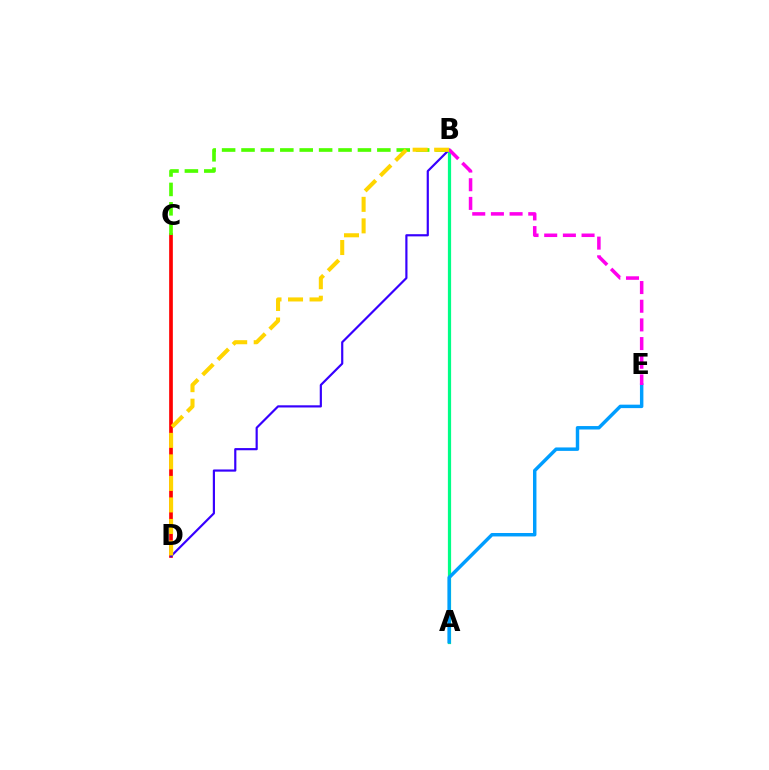{('A', 'B'): [{'color': '#00ff86', 'line_style': 'solid', 'thickness': 2.32}], ('C', 'D'): [{'color': '#ff0000', 'line_style': 'solid', 'thickness': 2.65}], ('A', 'E'): [{'color': '#009eff', 'line_style': 'solid', 'thickness': 2.48}], ('B', 'D'): [{'color': '#3700ff', 'line_style': 'solid', 'thickness': 1.57}, {'color': '#ffd500', 'line_style': 'dashed', 'thickness': 2.92}], ('B', 'C'): [{'color': '#4fff00', 'line_style': 'dashed', 'thickness': 2.64}], ('B', 'E'): [{'color': '#ff00ed', 'line_style': 'dashed', 'thickness': 2.54}]}